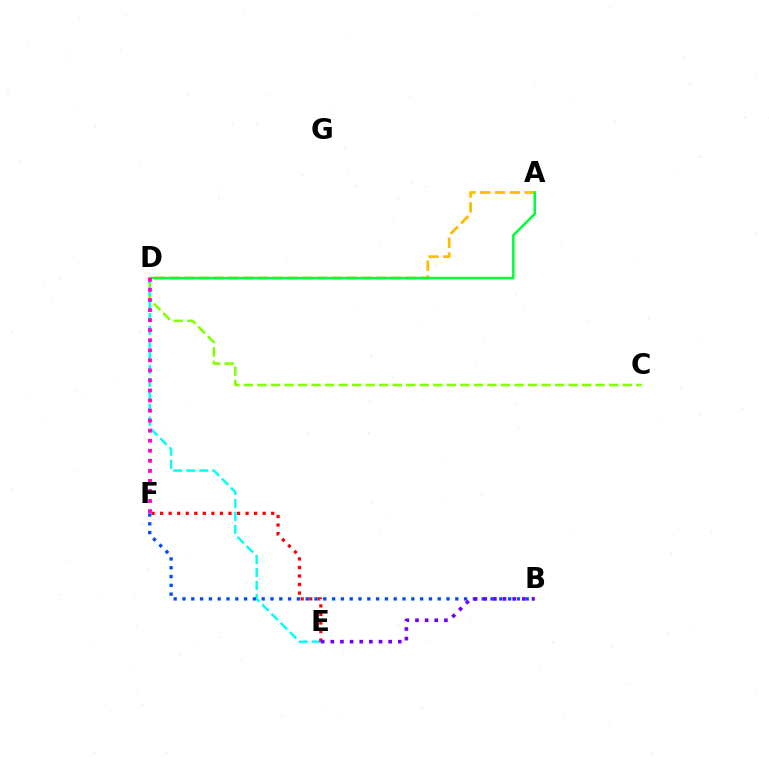{('C', 'D'): [{'color': '#84ff00', 'line_style': 'dashed', 'thickness': 1.84}], ('D', 'E'): [{'color': '#00fff6', 'line_style': 'dashed', 'thickness': 1.76}], ('A', 'D'): [{'color': '#ffbd00', 'line_style': 'dashed', 'thickness': 2.01}, {'color': '#00ff39', 'line_style': 'solid', 'thickness': 1.82}], ('E', 'F'): [{'color': '#ff0000', 'line_style': 'dotted', 'thickness': 2.32}], ('B', 'F'): [{'color': '#004bff', 'line_style': 'dotted', 'thickness': 2.39}], ('B', 'E'): [{'color': '#7200ff', 'line_style': 'dotted', 'thickness': 2.62}], ('D', 'F'): [{'color': '#ff00cf', 'line_style': 'dotted', 'thickness': 2.73}]}